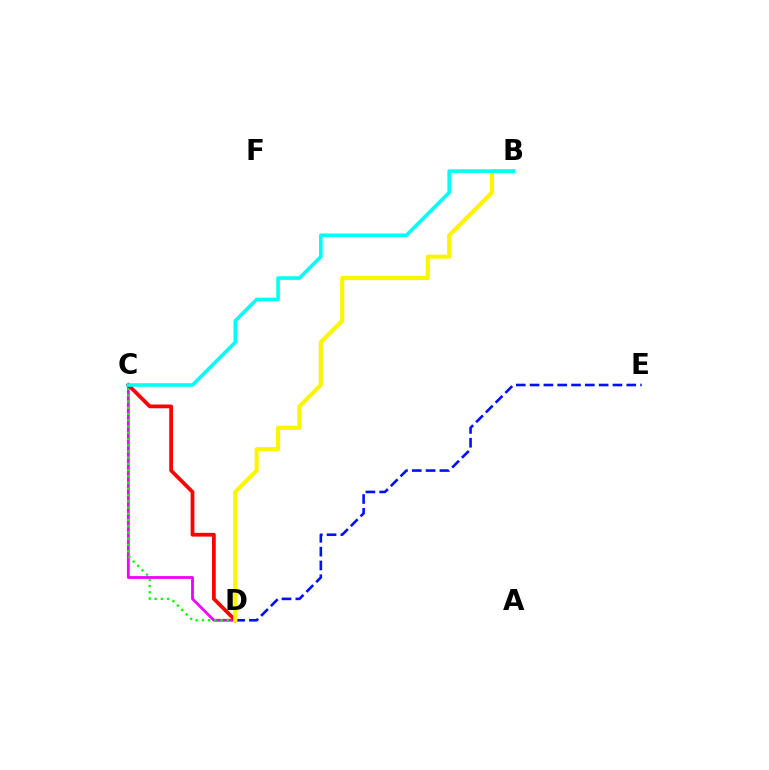{('D', 'E'): [{'color': '#0010ff', 'line_style': 'dashed', 'thickness': 1.88}], ('C', 'D'): [{'color': '#ee00ff', 'line_style': 'solid', 'thickness': 2.0}, {'color': '#08ff00', 'line_style': 'dotted', 'thickness': 1.69}, {'color': '#ff0000', 'line_style': 'solid', 'thickness': 2.69}], ('B', 'D'): [{'color': '#fcf500', 'line_style': 'solid', 'thickness': 2.97}], ('B', 'C'): [{'color': '#00fff6', 'line_style': 'solid', 'thickness': 2.58}]}